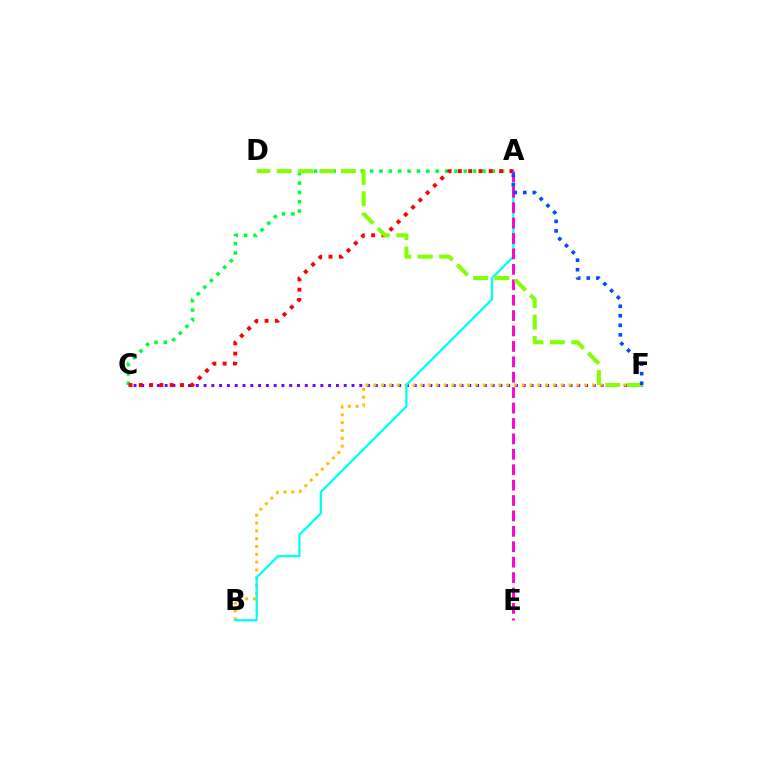{('C', 'F'): [{'color': '#7200ff', 'line_style': 'dotted', 'thickness': 2.12}], ('A', 'C'): [{'color': '#00ff39', 'line_style': 'dotted', 'thickness': 2.54}, {'color': '#ff0000', 'line_style': 'dotted', 'thickness': 2.8}], ('B', 'F'): [{'color': '#ffbd00', 'line_style': 'dotted', 'thickness': 2.12}], ('A', 'B'): [{'color': '#00fff6', 'line_style': 'solid', 'thickness': 1.63}], ('A', 'E'): [{'color': '#ff00cf', 'line_style': 'dashed', 'thickness': 2.09}], ('D', 'F'): [{'color': '#84ff00', 'line_style': 'dashed', 'thickness': 2.91}], ('A', 'F'): [{'color': '#004bff', 'line_style': 'dotted', 'thickness': 2.59}]}